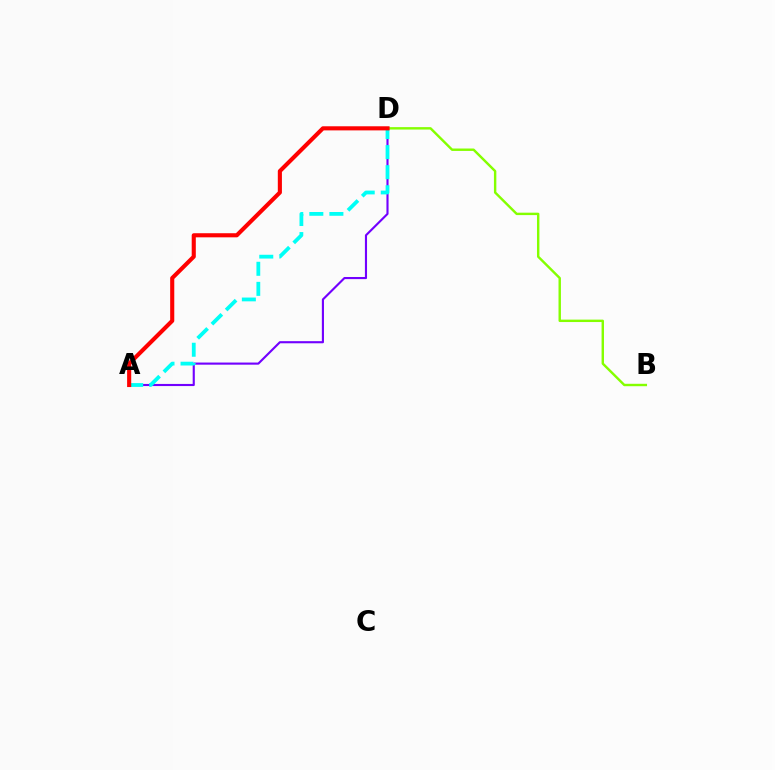{('A', 'D'): [{'color': '#7200ff', 'line_style': 'solid', 'thickness': 1.53}, {'color': '#00fff6', 'line_style': 'dashed', 'thickness': 2.73}, {'color': '#ff0000', 'line_style': 'solid', 'thickness': 2.96}], ('B', 'D'): [{'color': '#84ff00', 'line_style': 'solid', 'thickness': 1.74}]}